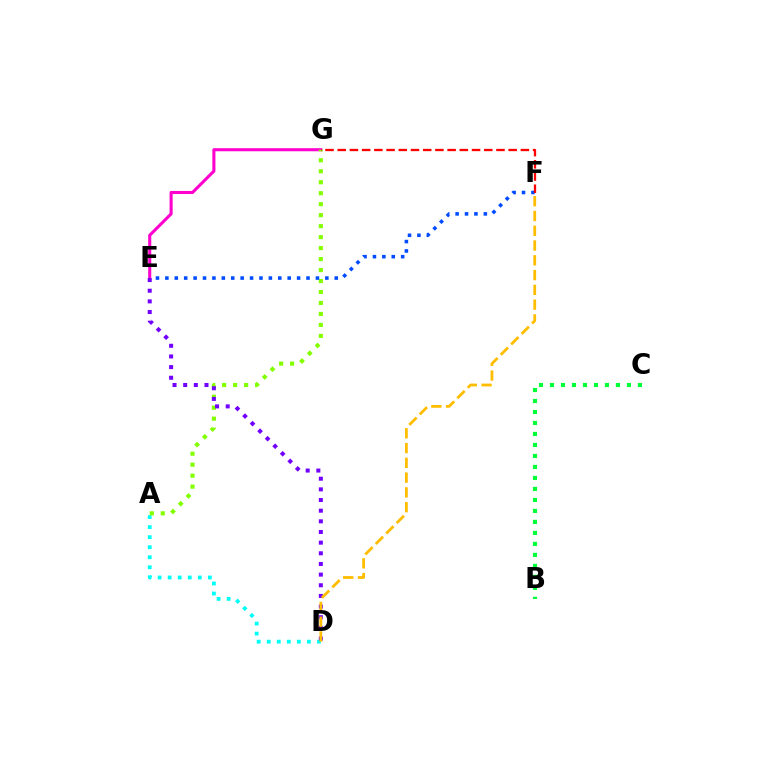{('E', 'G'): [{'color': '#ff00cf', 'line_style': 'solid', 'thickness': 2.22}], ('A', 'D'): [{'color': '#00fff6', 'line_style': 'dotted', 'thickness': 2.73}], ('A', 'G'): [{'color': '#84ff00', 'line_style': 'dotted', 'thickness': 2.98}], ('E', 'F'): [{'color': '#004bff', 'line_style': 'dotted', 'thickness': 2.56}], ('D', 'E'): [{'color': '#7200ff', 'line_style': 'dotted', 'thickness': 2.89}], ('D', 'F'): [{'color': '#ffbd00', 'line_style': 'dashed', 'thickness': 2.01}], ('F', 'G'): [{'color': '#ff0000', 'line_style': 'dashed', 'thickness': 1.66}], ('B', 'C'): [{'color': '#00ff39', 'line_style': 'dotted', 'thickness': 2.99}]}